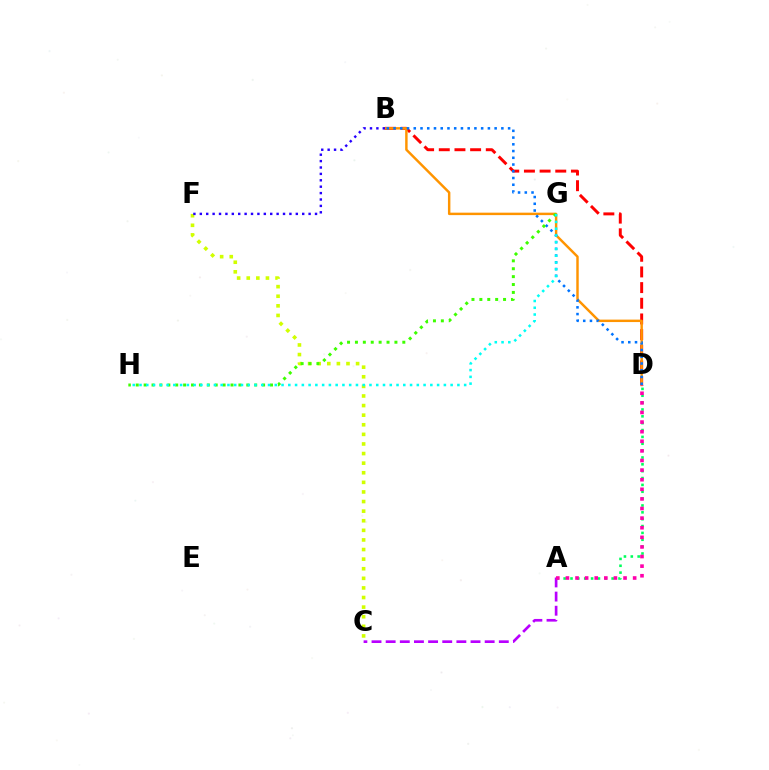{('C', 'F'): [{'color': '#d1ff00', 'line_style': 'dotted', 'thickness': 2.61}], ('A', 'D'): [{'color': '#00ff5c', 'line_style': 'dotted', 'thickness': 1.86}, {'color': '#ff00ac', 'line_style': 'dotted', 'thickness': 2.61}], ('B', 'D'): [{'color': '#ff0000', 'line_style': 'dashed', 'thickness': 2.13}, {'color': '#ff9400', 'line_style': 'solid', 'thickness': 1.76}, {'color': '#0074ff', 'line_style': 'dotted', 'thickness': 1.83}], ('A', 'C'): [{'color': '#b900ff', 'line_style': 'dashed', 'thickness': 1.92}], ('G', 'H'): [{'color': '#3dff00', 'line_style': 'dotted', 'thickness': 2.15}, {'color': '#00fff6', 'line_style': 'dotted', 'thickness': 1.84}], ('B', 'F'): [{'color': '#2500ff', 'line_style': 'dotted', 'thickness': 1.74}]}